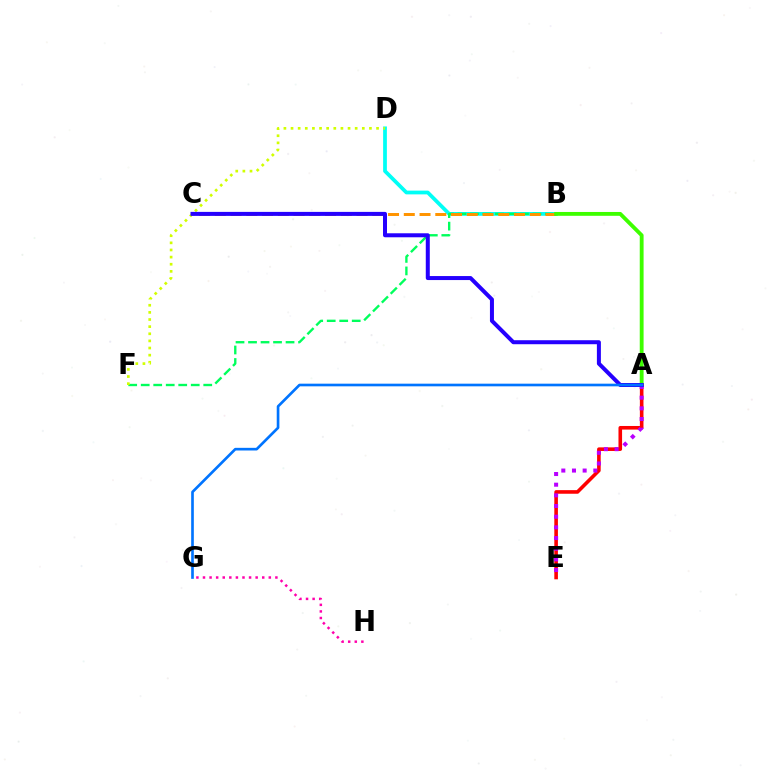{('B', 'D'): [{'color': '#00fff6', 'line_style': 'solid', 'thickness': 2.7}], ('B', 'F'): [{'color': '#00ff5c', 'line_style': 'dashed', 'thickness': 1.7}], ('D', 'F'): [{'color': '#d1ff00', 'line_style': 'dotted', 'thickness': 1.94}], ('G', 'H'): [{'color': '#ff00ac', 'line_style': 'dotted', 'thickness': 1.79}], ('B', 'C'): [{'color': '#ff9400', 'line_style': 'dashed', 'thickness': 2.14}], ('A', 'E'): [{'color': '#ff0000', 'line_style': 'solid', 'thickness': 2.59}, {'color': '#b900ff', 'line_style': 'dotted', 'thickness': 2.9}], ('A', 'B'): [{'color': '#3dff00', 'line_style': 'solid', 'thickness': 2.77}], ('A', 'C'): [{'color': '#2500ff', 'line_style': 'solid', 'thickness': 2.88}], ('A', 'G'): [{'color': '#0074ff', 'line_style': 'solid', 'thickness': 1.91}]}